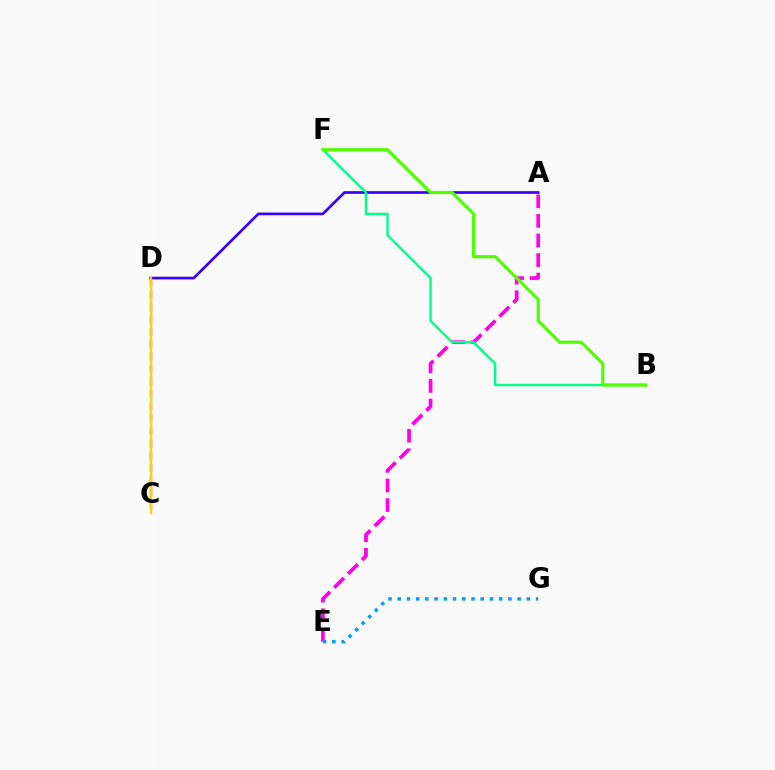{('C', 'D'): [{'color': '#ff0000', 'line_style': 'dashed', 'thickness': 1.68}, {'color': '#ffd500', 'line_style': 'solid', 'thickness': 1.66}], ('A', 'D'): [{'color': '#3700ff', 'line_style': 'solid', 'thickness': 1.93}], ('A', 'E'): [{'color': '#ff00ed', 'line_style': 'dashed', 'thickness': 2.66}], ('E', 'G'): [{'color': '#009eff', 'line_style': 'dotted', 'thickness': 2.51}], ('B', 'F'): [{'color': '#00ff86', 'line_style': 'solid', 'thickness': 1.73}, {'color': '#4fff00', 'line_style': 'solid', 'thickness': 2.29}]}